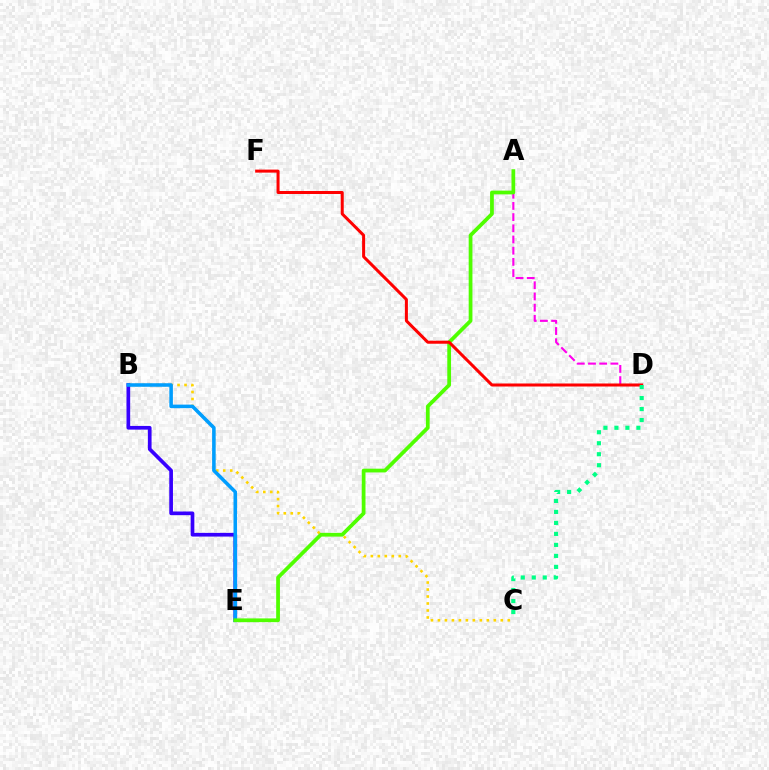{('B', 'C'): [{'color': '#ffd500', 'line_style': 'dotted', 'thickness': 1.9}], ('B', 'E'): [{'color': '#3700ff', 'line_style': 'solid', 'thickness': 2.66}, {'color': '#009eff', 'line_style': 'solid', 'thickness': 2.55}], ('A', 'D'): [{'color': '#ff00ed', 'line_style': 'dashed', 'thickness': 1.52}], ('A', 'E'): [{'color': '#4fff00', 'line_style': 'solid', 'thickness': 2.7}], ('D', 'F'): [{'color': '#ff0000', 'line_style': 'solid', 'thickness': 2.17}], ('C', 'D'): [{'color': '#00ff86', 'line_style': 'dotted', 'thickness': 2.99}]}